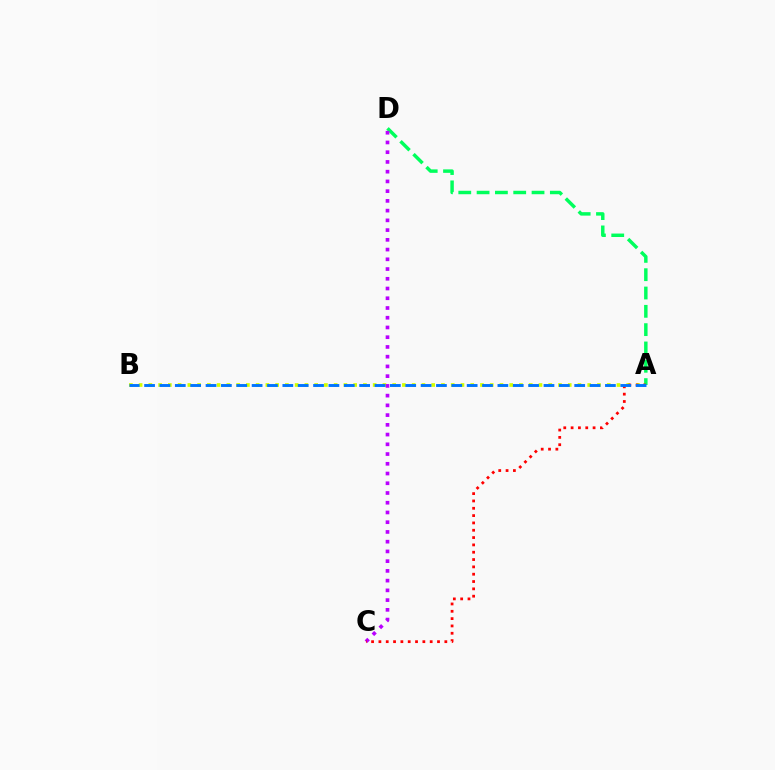{('A', 'D'): [{'color': '#00ff5c', 'line_style': 'dashed', 'thickness': 2.49}], ('A', 'B'): [{'color': '#d1ff00', 'line_style': 'dotted', 'thickness': 2.65}, {'color': '#0074ff', 'line_style': 'dashed', 'thickness': 2.09}], ('C', 'D'): [{'color': '#b900ff', 'line_style': 'dotted', 'thickness': 2.65}], ('A', 'C'): [{'color': '#ff0000', 'line_style': 'dotted', 'thickness': 1.99}]}